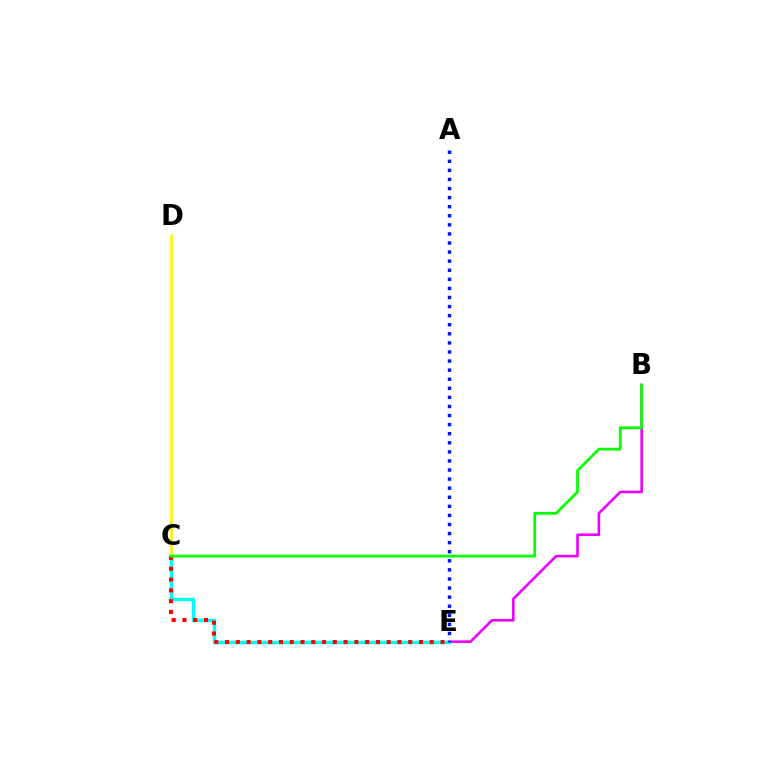{('B', 'E'): [{'color': '#ee00ff', 'line_style': 'solid', 'thickness': 1.87}], ('C', 'E'): [{'color': '#00fff6', 'line_style': 'solid', 'thickness': 2.5}, {'color': '#ff0000', 'line_style': 'dotted', 'thickness': 2.93}], ('C', 'D'): [{'color': '#fcf500', 'line_style': 'solid', 'thickness': 1.9}], ('A', 'E'): [{'color': '#0010ff', 'line_style': 'dotted', 'thickness': 2.47}], ('B', 'C'): [{'color': '#08ff00', 'line_style': 'solid', 'thickness': 2.0}]}